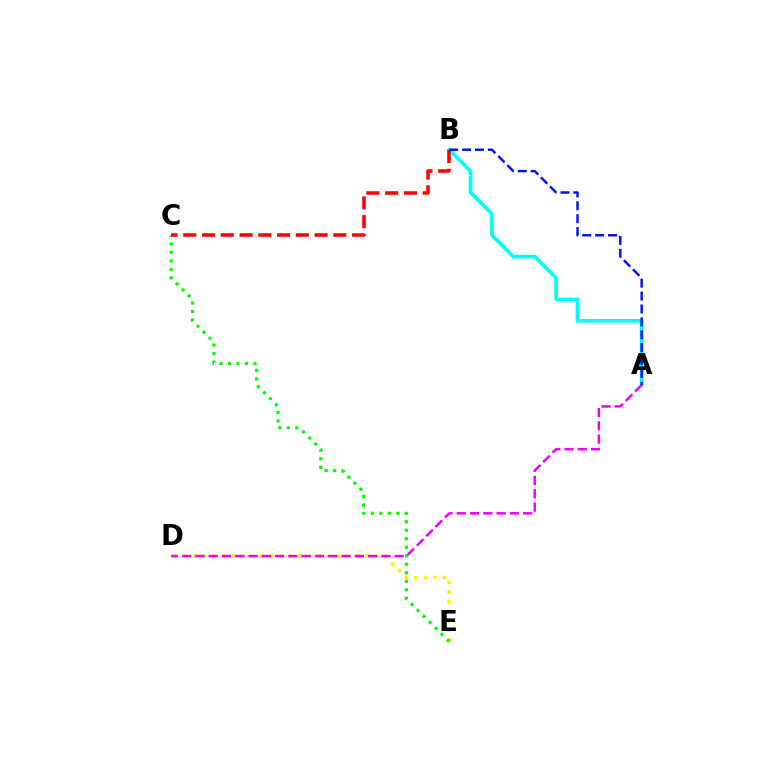{('A', 'B'): [{'color': '#00fff6', 'line_style': 'solid', 'thickness': 2.63}, {'color': '#0010ff', 'line_style': 'dashed', 'thickness': 1.75}], ('D', 'E'): [{'color': '#fcf500', 'line_style': 'dotted', 'thickness': 2.6}], ('C', 'E'): [{'color': '#08ff00', 'line_style': 'dotted', 'thickness': 2.31}], ('A', 'D'): [{'color': '#ee00ff', 'line_style': 'dashed', 'thickness': 1.81}], ('B', 'C'): [{'color': '#ff0000', 'line_style': 'dashed', 'thickness': 2.55}]}